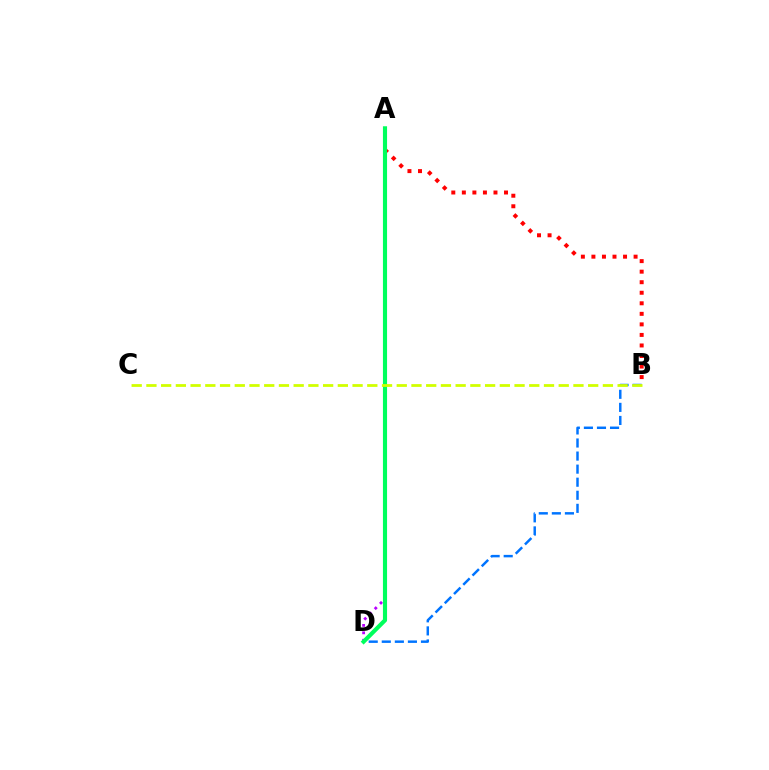{('B', 'D'): [{'color': '#0074ff', 'line_style': 'dashed', 'thickness': 1.78}], ('A', 'B'): [{'color': '#ff0000', 'line_style': 'dotted', 'thickness': 2.86}], ('A', 'D'): [{'color': '#b900ff', 'line_style': 'dotted', 'thickness': 2.02}, {'color': '#00ff5c', 'line_style': 'solid', 'thickness': 2.97}], ('B', 'C'): [{'color': '#d1ff00', 'line_style': 'dashed', 'thickness': 2.0}]}